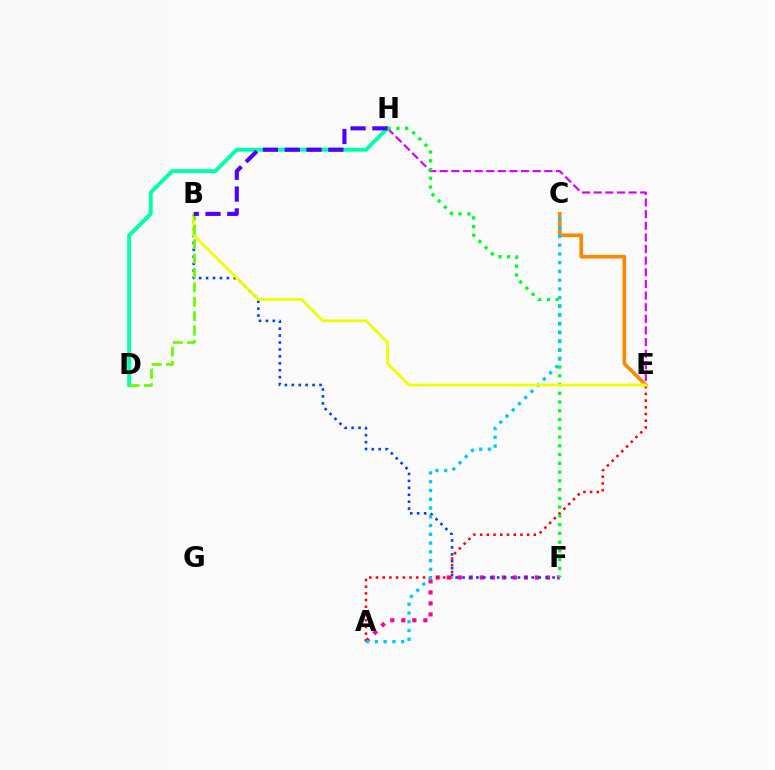{('E', 'H'): [{'color': '#d600ff', 'line_style': 'dashed', 'thickness': 1.58}], ('A', 'F'): [{'color': '#ff00a0', 'line_style': 'dotted', 'thickness': 2.99}], ('B', 'F'): [{'color': '#003fff', 'line_style': 'dotted', 'thickness': 1.88}], ('D', 'H'): [{'color': '#00ffaf', 'line_style': 'solid', 'thickness': 2.83}], ('A', 'E'): [{'color': '#ff0000', 'line_style': 'dotted', 'thickness': 1.83}], ('C', 'E'): [{'color': '#ff8800', 'line_style': 'solid', 'thickness': 2.66}], ('F', 'H'): [{'color': '#00ff27', 'line_style': 'dotted', 'thickness': 2.38}], ('A', 'C'): [{'color': '#00c7ff', 'line_style': 'dotted', 'thickness': 2.38}], ('B', 'E'): [{'color': '#eeff00', 'line_style': 'solid', 'thickness': 1.98}], ('B', 'D'): [{'color': '#66ff00', 'line_style': 'dashed', 'thickness': 1.95}], ('B', 'H'): [{'color': '#4f00ff', 'line_style': 'dashed', 'thickness': 2.96}]}